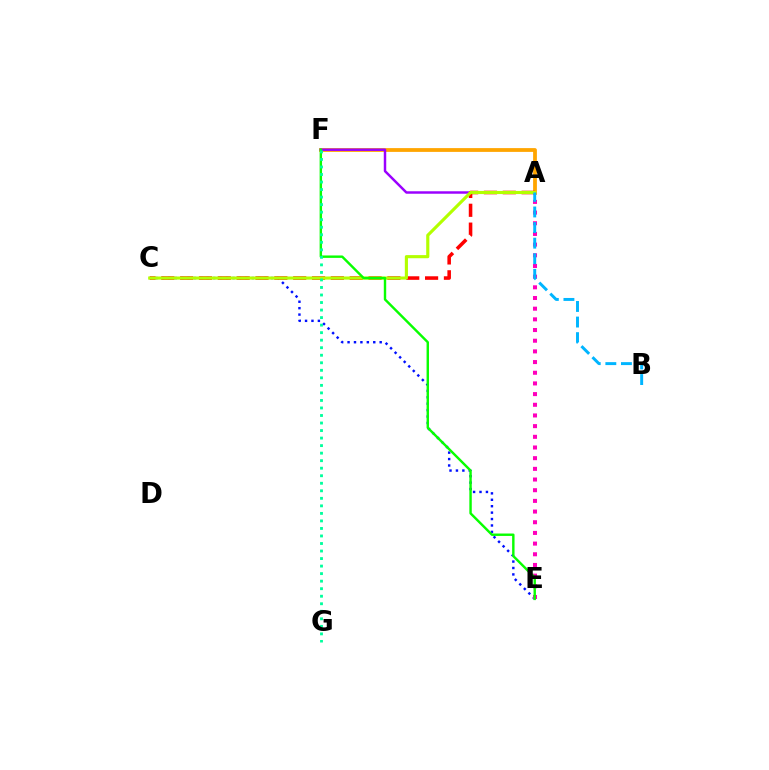{('C', 'E'): [{'color': '#0010ff', 'line_style': 'dotted', 'thickness': 1.75}], ('A', 'F'): [{'color': '#ffa500', 'line_style': 'solid', 'thickness': 2.72}, {'color': '#9b00ff', 'line_style': 'solid', 'thickness': 1.78}], ('A', 'C'): [{'color': '#ff0000', 'line_style': 'dashed', 'thickness': 2.56}, {'color': '#b3ff00', 'line_style': 'solid', 'thickness': 2.25}], ('A', 'E'): [{'color': '#ff00bd', 'line_style': 'dotted', 'thickness': 2.9}], ('E', 'F'): [{'color': '#08ff00', 'line_style': 'solid', 'thickness': 1.74}], ('F', 'G'): [{'color': '#00ff9d', 'line_style': 'dotted', 'thickness': 2.05}], ('A', 'B'): [{'color': '#00b5ff', 'line_style': 'dashed', 'thickness': 2.12}]}